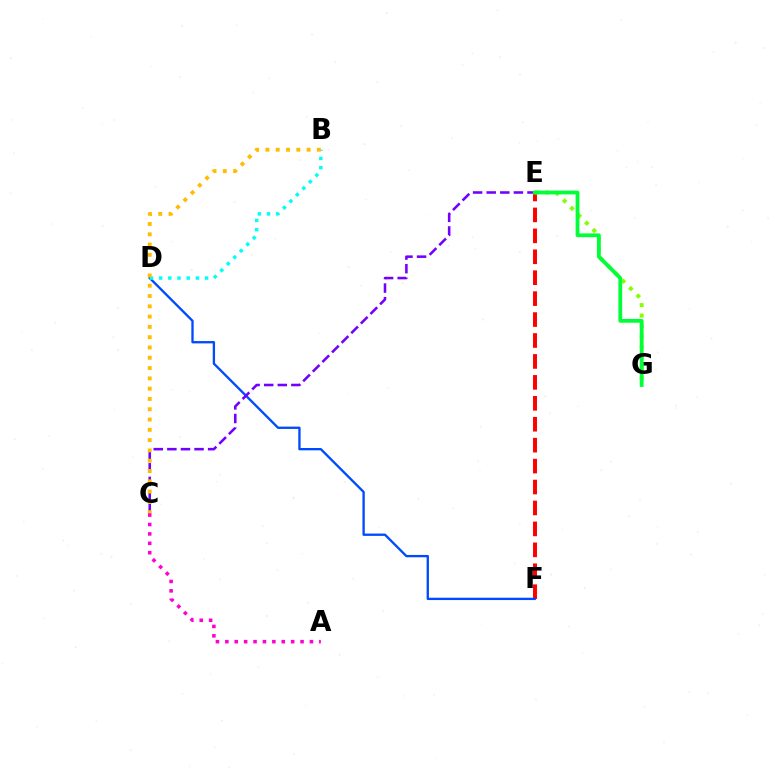{('E', 'F'): [{'color': '#ff0000', 'line_style': 'dashed', 'thickness': 2.84}], ('D', 'F'): [{'color': '#004bff', 'line_style': 'solid', 'thickness': 1.68}], ('E', 'G'): [{'color': '#84ff00', 'line_style': 'dotted', 'thickness': 2.84}, {'color': '#00ff39', 'line_style': 'solid', 'thickness': 2.73}], ('C', 'E'): [{'color': '#7200ff', 'line_style': 'dashed', 'thickness': 1.85}], ('B', 'D'): [{'color': '#00fff6', 'line_style': 'dotted', 'thickness': 2.5}], ('B', 'C'): [{'color': '#ffbd00', 'line_style': 'dotted', 'thickness': 2.8}], ('A', 'C'): [{'color': '#ff00cf', 'line_style': 'dotted', 'thickness': 2.55}]}